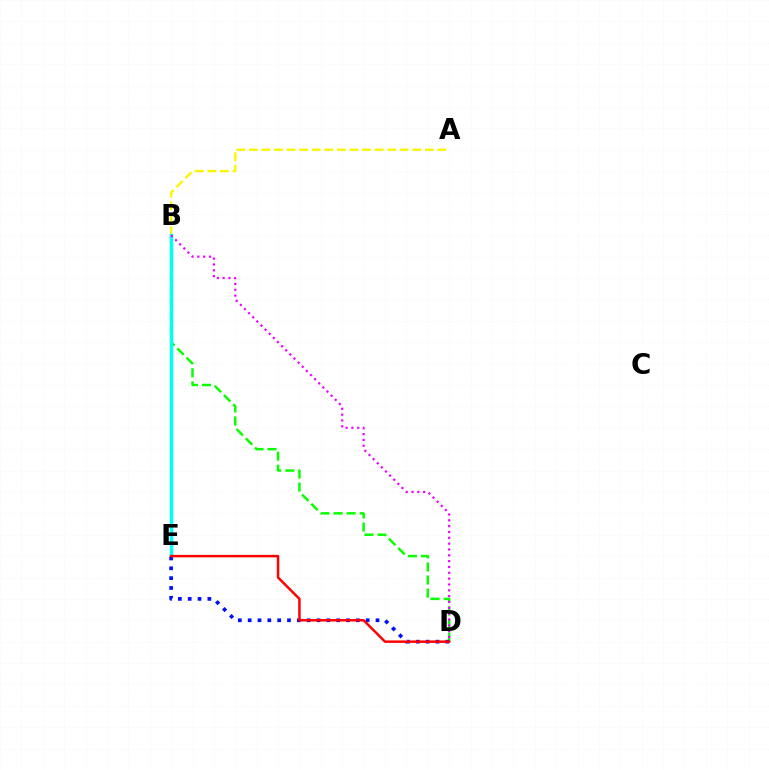{('B', 'D'): [{'color': '#08ff00', 'line_style': 'dashed', 'thickness': 1.78}, {'color': '#ee00ff', 'line_style': 'dotted', 'thickness': 1.59}], ('A', 'B'): [{'color': '#fcf500', 'line_style': 'dashed', 'thickness': 1.71}], ('B', 'E'): [{'color': '#00fff6', 'line_style': 'solid', 'thickness': 2.5}], ('D', 'E'): [{'color': '#0010ff', 'line_style': 'dotted', 'thickness': 2.67}, {'color': '#ff0000', 'line_style': 'solid', 'thickness': 1.79}]}